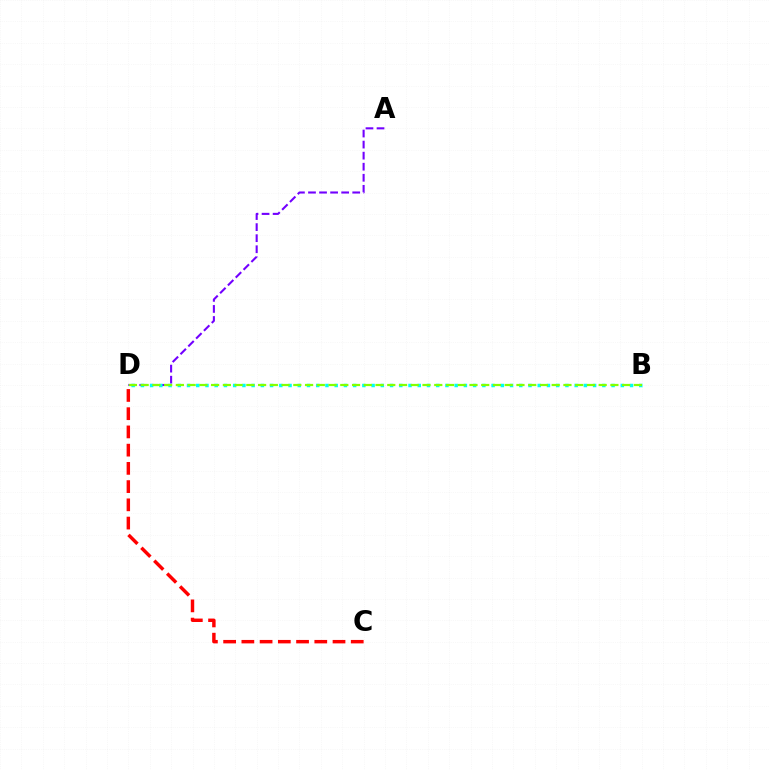{('C', 'D'): [{'color': '#ff0000', 'line_style': 'dashed', 'thickness': 2.48}], ('A', 'D'): [{'color': '#7200ff', 'line_style': 'dashed', 'thickness': 1.5}], ('B', 'D'): [{'color': '#00fff6', 'line_style': 'dotted', 'thickness': 2.51}, {'color': '#84ff00', 'line_style': 'dashed', 'thickness': 1.6}]}